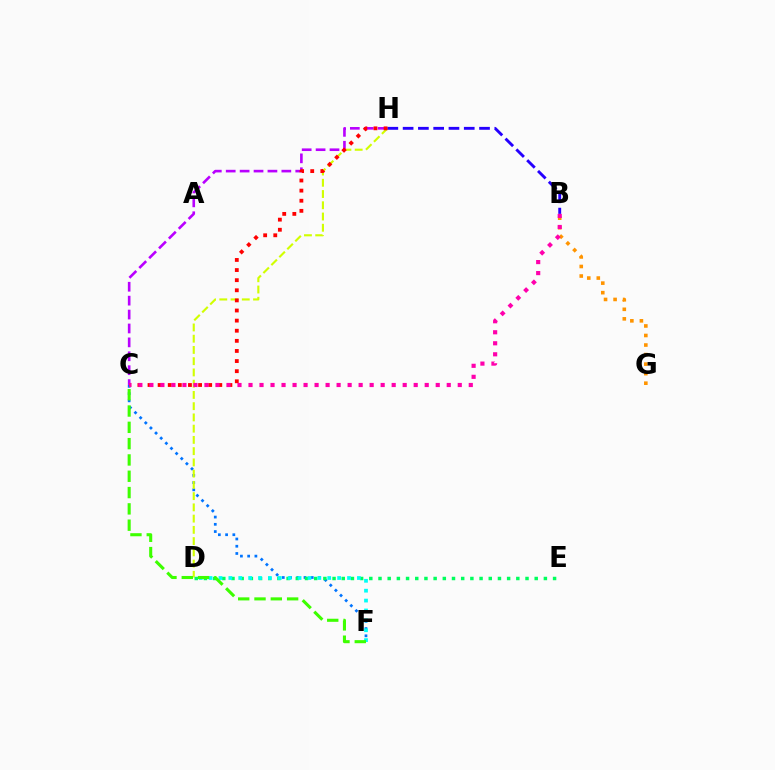{('C', 'F'): [{'color': '#0074ff', 'line_style': 'dotted', 'thickness': 1.97}, {'color': '#3dff00', 'line_style': 'dashed', 'thickness': 2.22}], ('D', 'H'): [{'color': '#d1ff00', 'line_style': 'dashed', 'thickness': 1.53}], ('B', 'G'): [{'color': '#ff9400', 'line_style': 'dotted', 'thickness': 2.59}], ('D', 'E'): [{'color': '#00ff5c', 'line_style': 'dotted', 'thickness': 2.5}], ('C', 'H'): [{'color': '#b900ff', 'line_style': 'dashed', 'thickness': 1.89}, {'color': '#ff0000', 'line_style': 'dotted', 'thickness': 2.75}], ('D', 'F'): [{'color': '#00fff6', 'line_style': 'dotted', 'thickness': 2.69}], ('B', 'H'): [{'color': '#2500ff', 'line_style': 'dashed', 'thickness': 2.08}], ('B', 'C'): [{'color': '#ff00ac', 'line_style': 'dotted', 'thickness': 2.99}]}